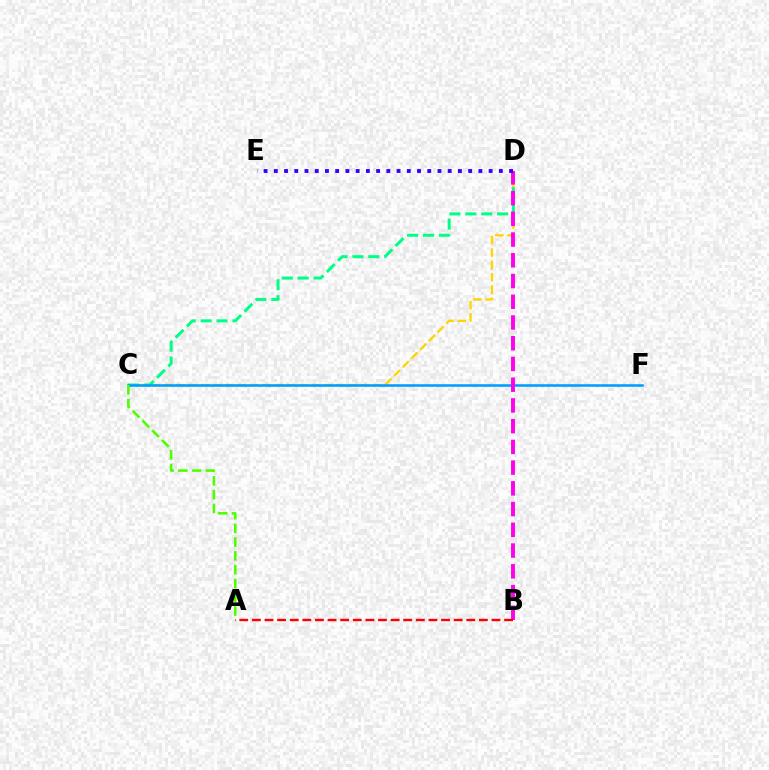{('C', 'D'): [{'color': '#ffd500', 'line_style': 'dashed', 'thickness': 1.67}, {'color': '#00ff86', 'line_style': 'dashed', 'thickness': 2.16}], ('C', 'F'): [{'color': '#009eff', 'line_style': 'solid', 'thickness': 1.85}], ('B', 'D'): [{'color': '#ff00ed', 'line_style': 'dashed', 'thickness': 2.82}], ('D', 'E'): [{'color': '#3700ff', 'line_style': 'dotted', 'thickness': 2.78}], ('A', 'C'): [{'color': '#4fff00', 'line_style': 'dashed', 'thickness': 1.87}], ('A', 'B'): [{'color': '#ff0000', 'line_style': 'dashed', 'thickness': 1.71}]}